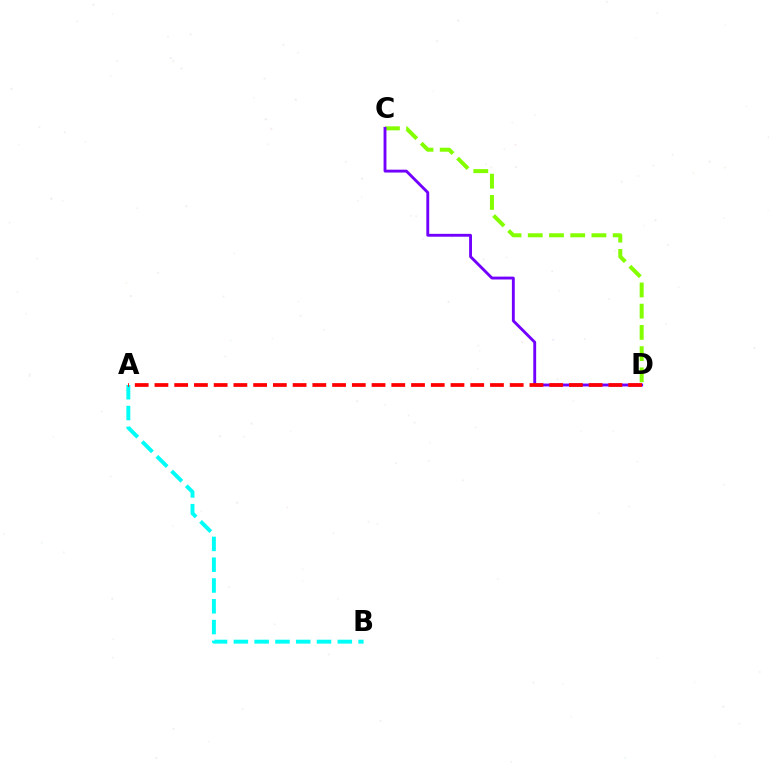{('C', 'D'): [{'color': '#84ff00', 'line_style': 'dashed', 'thickness': 2.88}, {'color': '#7200ff', 'line_style': 'solid', 'thickness': 2.07}], ('A', 'B'): [{'color': '#00fff6', 'line_style': 'dashed', 'thickness': 2.82}], ('A', 'D'): [{'color': '#ff0000', 'line_style': 'dashed', 'thickness': 2.68}]}